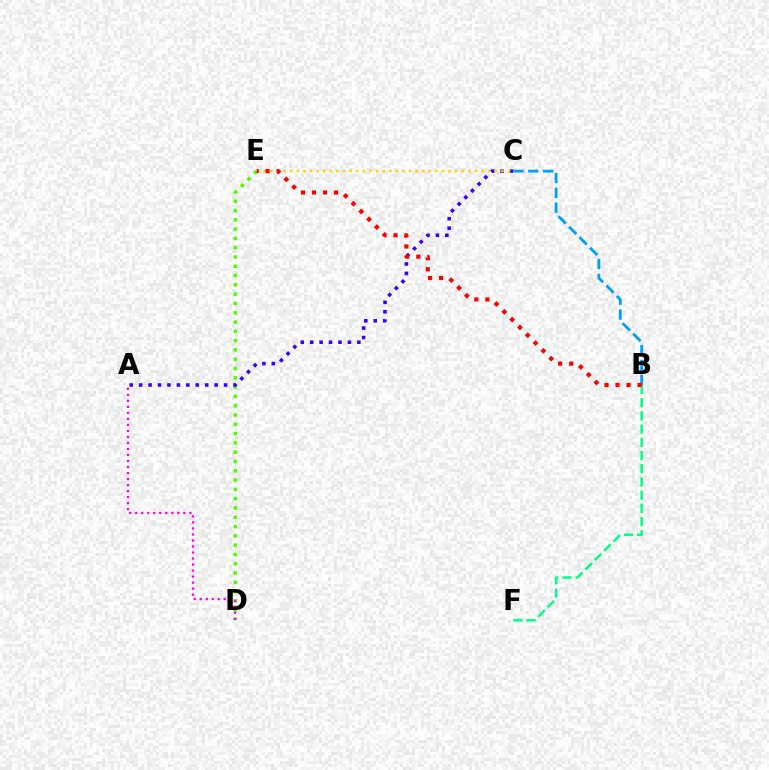{('D', 'E'): [{'color': '#4fff00', 'line_style': 'dotted', 'thickness': 2.53}], ('B', 'F'): [{'color': '#00ff86', 'line_style': 'dashed', 'thickness': 1.79}], ('A', 'C'): [{'color': '#3700ff', 'line_style': 'dotted', 'thickness': 2.56}], ('C', 'E'): [{'color': '#ffd500', 'line_style': 'dotted', 'thickness': 1.79}], ('A', 'D'): [{'color': '#ff00ed', 'line_style': 'dotted', 'thickness': 1.64}], ('B', 'C'): [{'color': '#009eff', 'line_style': 'dashed', 'thickness': 2.01}], ('B', 'E'): [{'color': '#ff0000', 'line_style': 'dotted', 'thickness': 3.0}]}